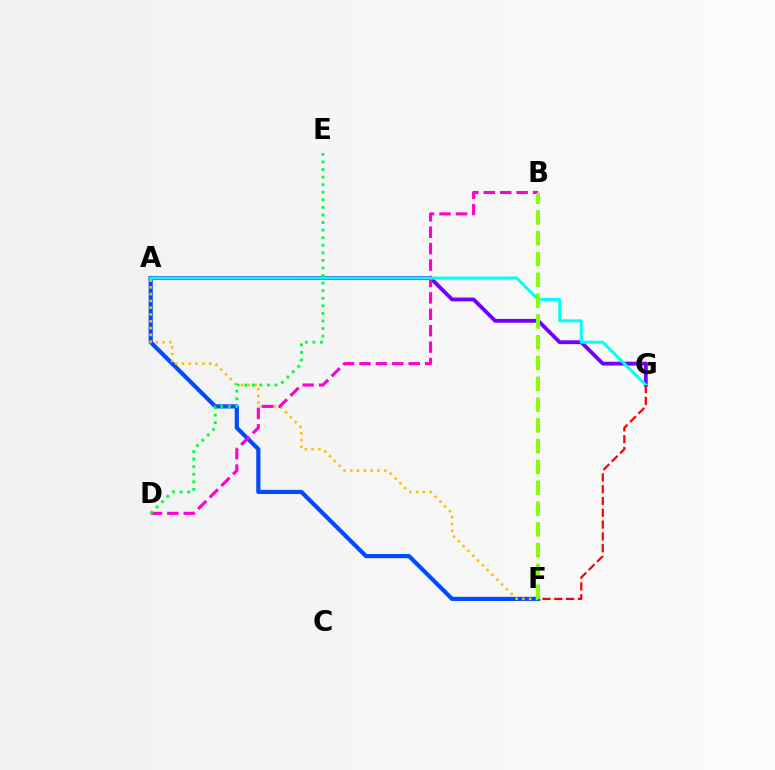{('A', 'G'): [{'color': '#7200ff', 'line_style': 'solid', 'thickness': 2.75}, {'color': '#00fff6', 'line_style': 'solid', 'thickness': 2.16}], ('A', 'F'): [{'color': '#004bff', 'line_style': 'solid', 'thickness': 2.99}, {'color': '#ffbd00', 'line_style': 'dotted', 'thickness': 1.84}], ('B', 'D'): [{'color': '#ff00cf', 'line_style': 'dashed', 'thickness': 2.23}], ('F', 'G'): [{'color': '#ff0000', 'line_style': 'dashed', 'thickness': 1.6}], ('D', 'E'): [{'color': '#00ff39', 'line_style': 'dotted', 'thickness': 2.06}], ('B', 'F'): [{'color': '#84ff00', 'line_style': 'dashed', 'thickness': 2.82}]}